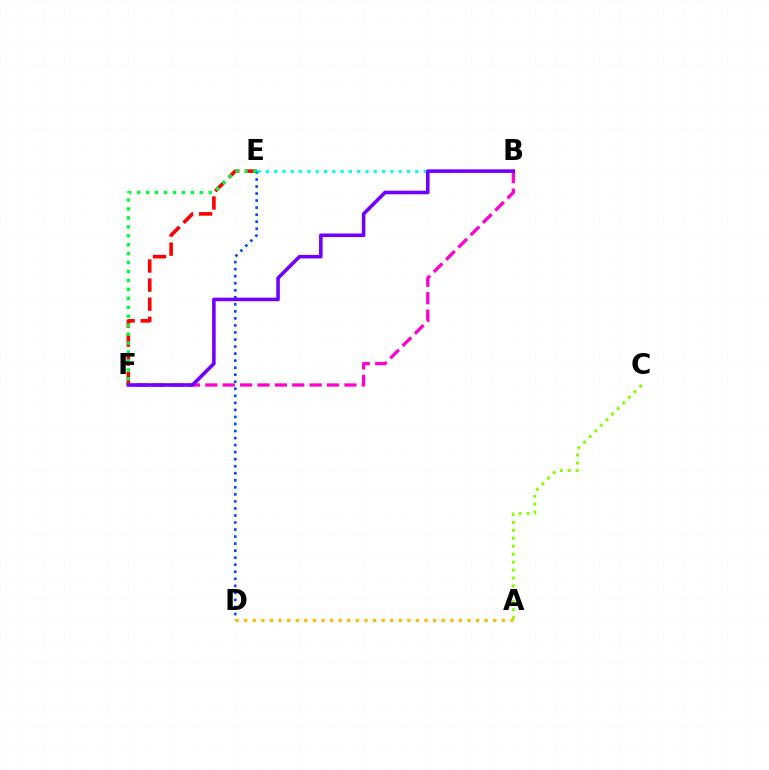{('E', 'F'): [{'color': '#ff0000', 'line_style': 'dashed', 'thickness': 2.6}, {'color': '#00ff39', 'line_style': 'dotted', 'thickness': 2.43}], ('B', 'F'): [{'color': '#ff00cf', 'line_style': 'dashed', 'thickness': 2.36}, {'color': '#7200ff', 'line_style': 'solid', 'thickness': 2.58}], ('D', 'E'): [{'color': '#004bff', 'line_style': 'dotted', 'thickness': 1.91}], ('A', 'D'): [{'color': '#ffbd00', 'line_style': 'dotted', 'thickness': 2.33}], ('B', 'E'): [{'color': '#00fff6', 'line_style': 'dotted', 'thickness': 2.26}], ('A', 'C'): [{'color': '#84ff00', 'line_style': 'dotted', 'thickness': 2.15}]}